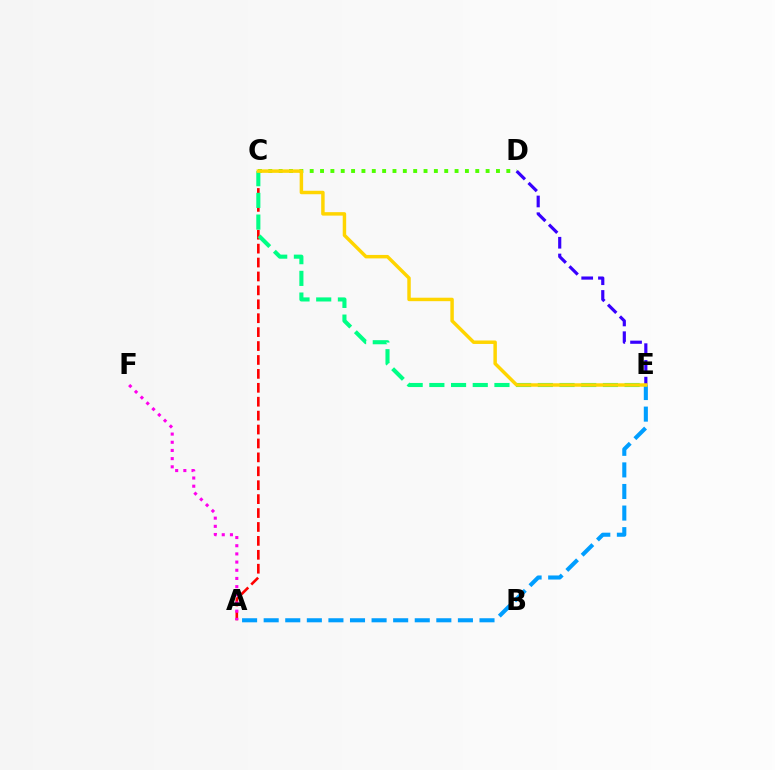{('A', 'E'): [{'color': '#009eff', 'line_style': 'dashed', 'thickness': 2.93}], ('A', 'C'): [{'color': '#ff0000', 'line_style': 'dashed', 'thickness': 1.89}], ('C', 'D'): [{'color': '#4fff00', 'line_style': 'dotted', 'thickness': 2.81}], ('C', 'E'): [{'color': '#00ff86', 'line_style': 'dashed', 'thickness': 2.95}, {'color': '#ffd500', 'line_style': 'solid', 'thickness': 2.49}], ('A', 'F'): [{'color': '#ff00ed', 'line_style': 'dotted', 'thickness': 2.22}], ('D', 'E'): [{'color': '#3700ff', 'line_style': 'dashed', 'thickness': 2.27}]}